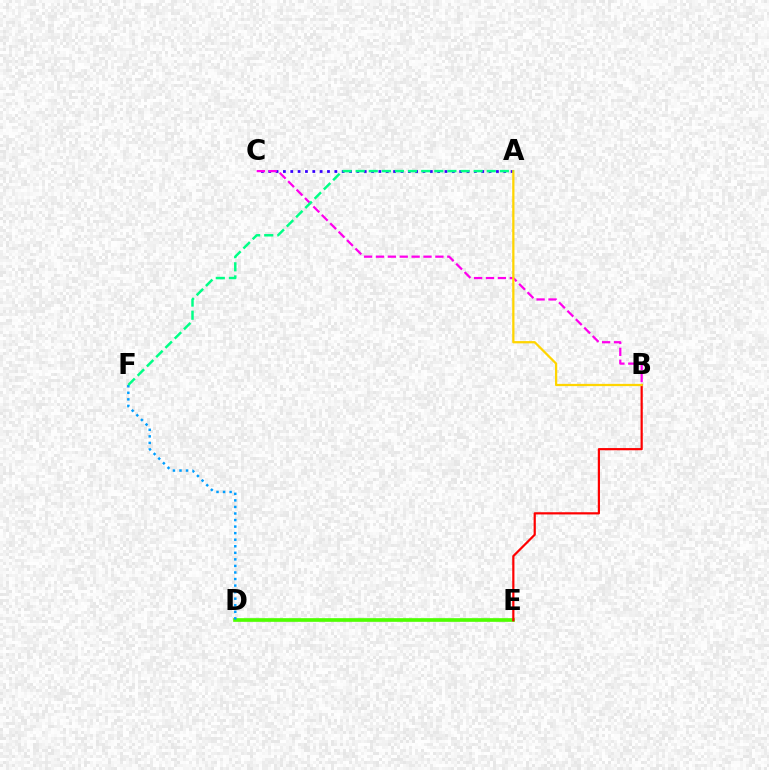{('A', 'C'): [{'color': '#3700ff', 'line_style': 'dotted', 'thickness': 2.0}], ('D', 'E'): [{'color': '#4fff00', 'line_style': 'solid', 'thickness': 2.64}], ('B', 'C'): [{'color': '#ff00ed', 'line_style': 'dashed', 'thickness': 1.62}], ('D', 'F'): [{'color': '#009eff', 'line_style': 'dotted', 'thickness': 1.78}], ('B', 'E'): [{'color': '#ff0000', 'line_style': 'solid', 'thickness': 1.59}], ('A', 'B'): [{'color': '#ffd500', 'line_style': 'solid', 'thickness': 1.63}], ('A', 'F'): [{'color': '#00ff86', 'line_style': 'dashed', 'thickness': 1.78}]}